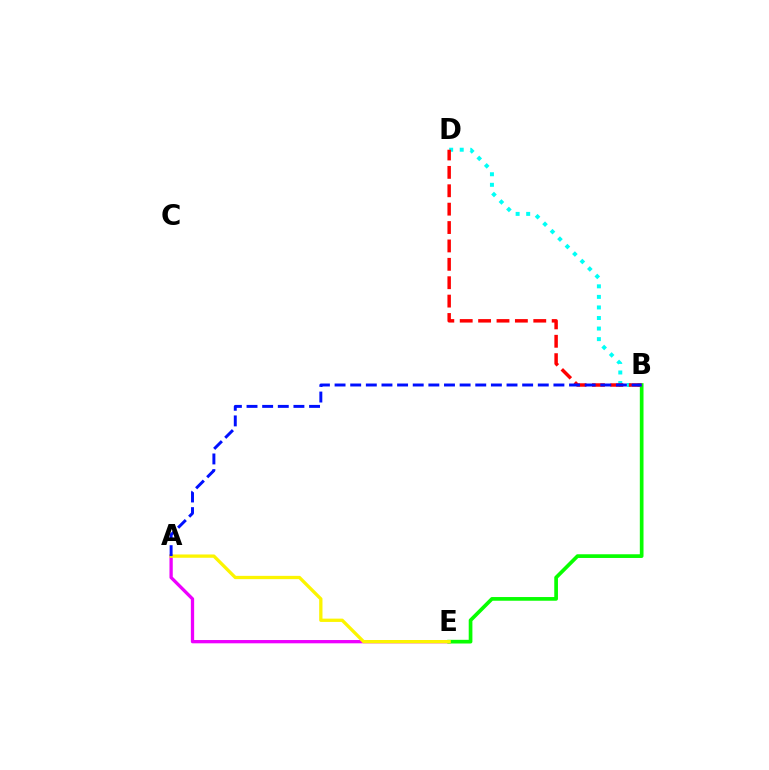{('A', 'E'): [{'color': '#ee00ff', 'line_style': 'solid', 'thickness': 2.37}, {'color': '#fcf500', 'line_style': 'solid', 'thickness': 2.37}], ('B', 'E'): [{'color': '#08ff00', 'line_style': 'solid', 'thickness': 2.66}], ('B', 'D'): [{'color': '#00fff6', 'line_style': 'dotted', 'thickness': 2.87}, {'color': '#ff0000', 'line_style': 'dashed', 'thickness': 2.5}], ('A', 'B'): [{'color': '#0010ff', 'line_style': 'dashed', 'thickness': 2.12}]}